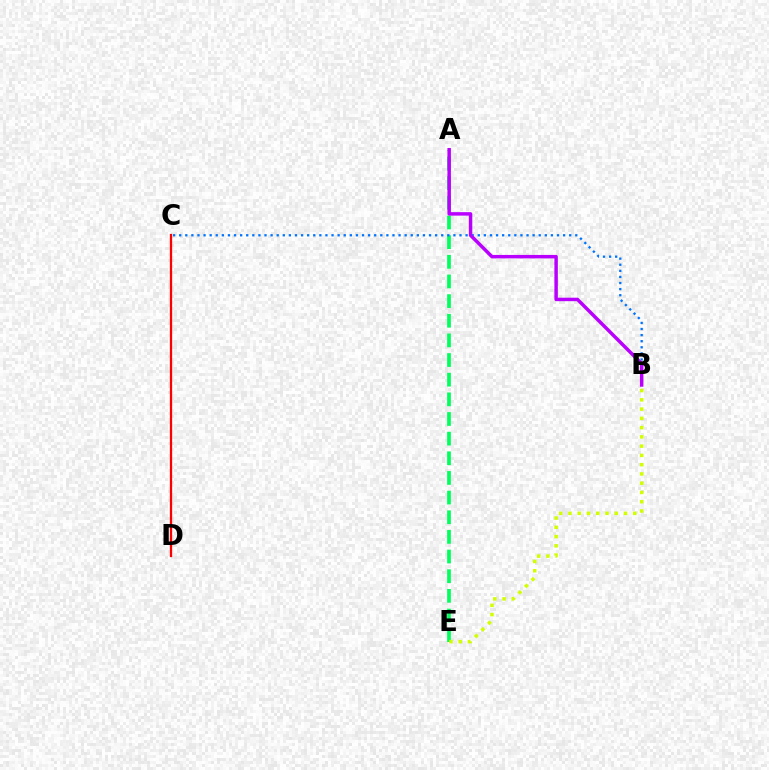{('A', 'E'): [{'color': '#00ff5c', 'line_style': 'dashed', 'thickness': 2.67}], ('B', 'C'): [{'color': '#0074ff', 'line_style': 'dotted', 'thickness': 1.66}], ('A', 'B'): [{'color': '#b900ff', 'line_style': 'solid', 'thickness': 2.5}], ('C', 'D'): [{'color': '#ff0000', 'line_style': 'solid', 'thickness': 1.64}], ('B', 'E'): [{'color': '#d1ff00', 'line_style': 'dotted', 'thickness': 2.52}]}